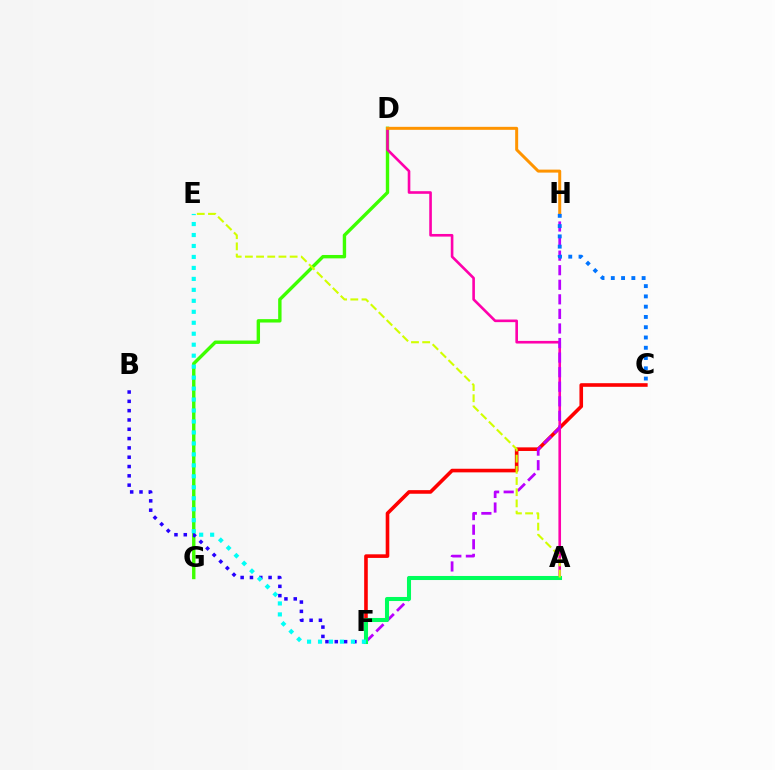{('C', 'F'): [{'color': '#ff0000', 'line_style': 'solid', 'thickness': 2.6}], ('D', 'G'): [{'color': '#3dff00', 'line_style': 'solid', 'thickness': 2.44}], ('A', 'D'): [{'color': '#ff00ac', 'line_style': 'solid', 'thickness': 1.89}], ('F', 'H'): [{'color': '#b900ff', 'line_style': 'dashed', 'thickness': 1.98}], ('B', 'F'): [{'color': '#2500ff', 'line_style': 'dotted', 'thickness': 2.53}], ('D', 'H'): [{'color': '#ff9400', 'line_style': 'solid', 'thickness': 2.15}], ('C', 'H'): [{'color': '#0074ff', 'line_style': 'dotted', 'thickness': 2.79}], ('A', 'F'): [{'color': '#00ff5c', 'line_style': 'solid', 'thickness': 2.93}], ('E', 'F'): [{'color': '#00fff6', 'line_style': 'dotted', 'thickness': 2.98}], ('A', 'E'): [{'color': '#d1ff00', 'line_style': 'dashed', 'thickness': 1.52}]}